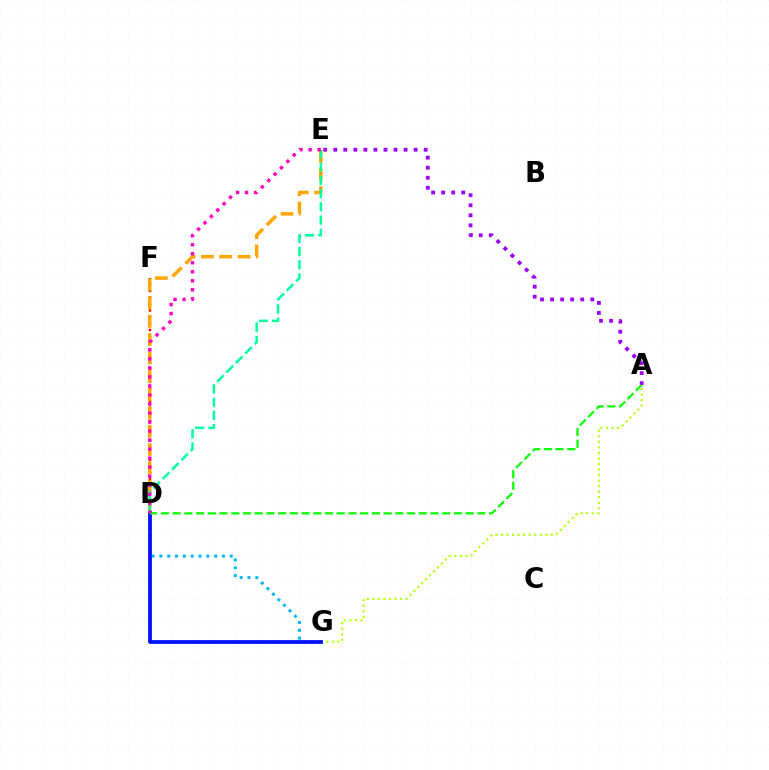{('D', 'F'): [{'color': '#ff0000', 'line_style': 'dotted', 'thickness': 1.76}], ('D', 'E'): [{'color': '#ffa500', 'line_style': 'dashed', 'thickness': 2.49}, {'color': '#00ff9d', 'line_style': 'dashed', 'thickness': 1.8}, {'color': '#ff00bd', 'line_style': 'dotted', 'thickness': 2.45}], ('D', 'G'): [{'color': '#00b5ff', 'line_style': 'dotted', 'thickness': 2.12}, {'color': '#0010ff', 'line_style': 'solid', 'thickness': 2.71}], ('A', 'G'): [{'color': '#b3ff00', 'line_style': 'dotted', 'thickness': 1.51}], ('A', 'E'): [{'color': '#9b00ff', 'line_style': 'dotted', 'thickness': 2.73}], ('A', 'D'): [{'color': '#08ff00', 'line_style': 'dashed', 'thickness': 1.59}]}